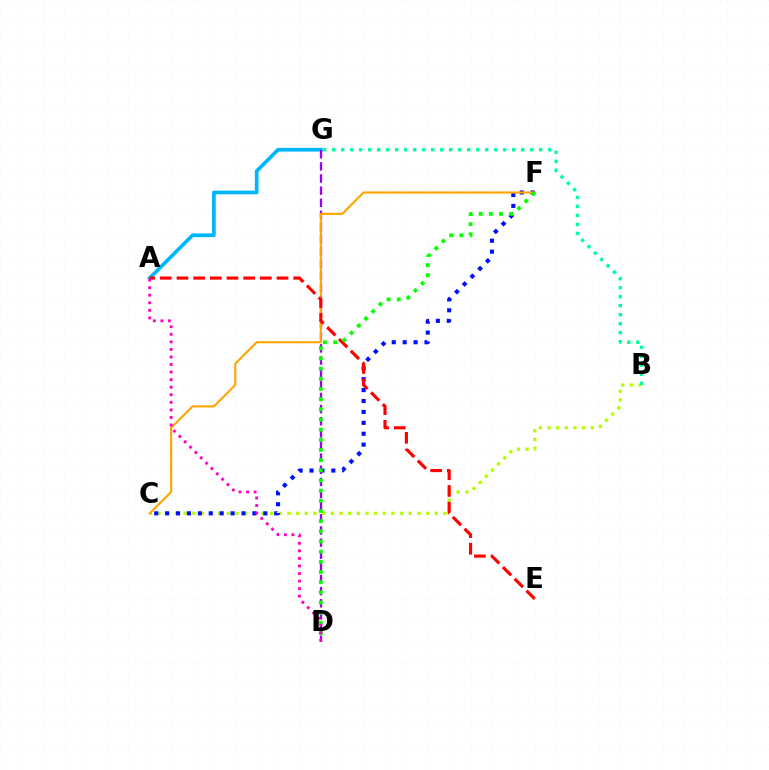{('B', 'C'): [{'color': '#b3ff00', 'line_style': 'dotted', 'thickness': 2.35}], ('C', 'F'): [{'color': '#0010ff', 'line_style': 'dotted', 'thickness': 2.97}, {'color': '#ffa500', 'line_style': 'solid', 'thickness': 1.53}], ('A', 'G'): [{'color': '#00b5ff', 'line_style': 'solid', 'thickness': 2.66}], ('B', 'G'): [{'color': '#00ff9d', 'line_style': 'dotted', 'thickness': 2.45}], ('D', 'G'): [{'color': '#9b00ff', 'line_style': 'dashed', 'thickness': 1.65}], ('A', 'E'): [{'color': '#ff0000', 'line_style': 'dashed', 'thickness': 2.27}], ('D', 'F'): [{'color': '#08ff00', 'line_style': 'dotted', 'thickness': 2.76}], ('A', 'D'): [{'color': '#ff00bd', 'line_style': 'dotted', 'thickness': 2.05}]}